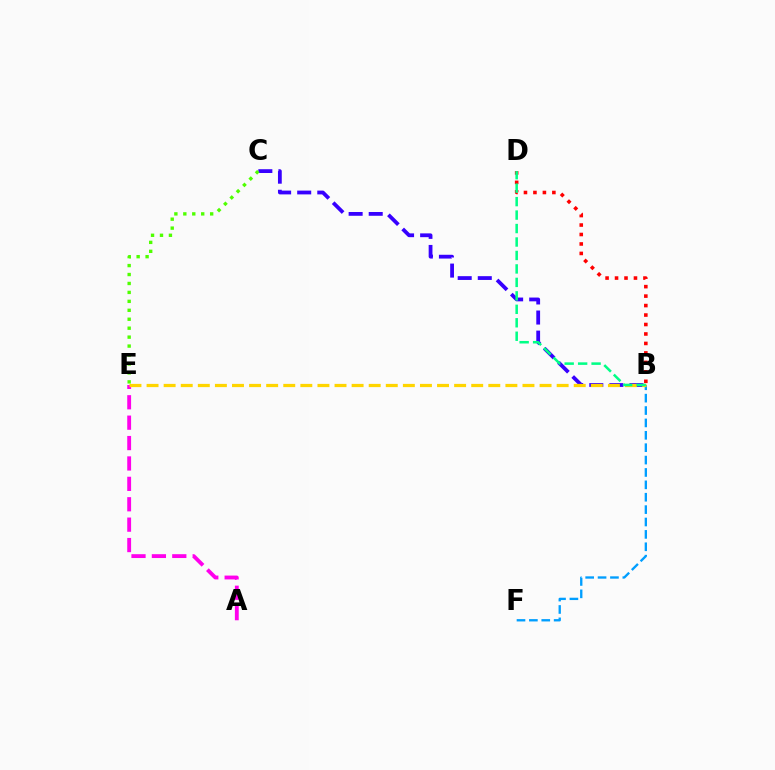{('A', 'E'): [{'color': '#ff00ed', 'line_style': 'dashed', 'thickness': 2.77}], ('B', 'C'): [{'color': '#3700ff', 'line_style': 'dashed', 'thickness': 2.73}], ('B', 'F'): [{'color': '#009eff', 'line_style': 'dashed', 'thickness': 1.68}], ('B', 'D'): [{'color': '#ff0000', 'line_style': 'dotted', 'thickness': 2.57}, {'color': '#00ff86', 'line_style': 'dashed', 'thickness': 1.83}], ('B', 'E'): [{'color': '#ffd500', 'line_style': 'dashed', 'thickness': 2.32}], ('C', 'E'): [{'color': '#4fff00', 'line_style': 'dotted', 'thickness': 2.43}]}